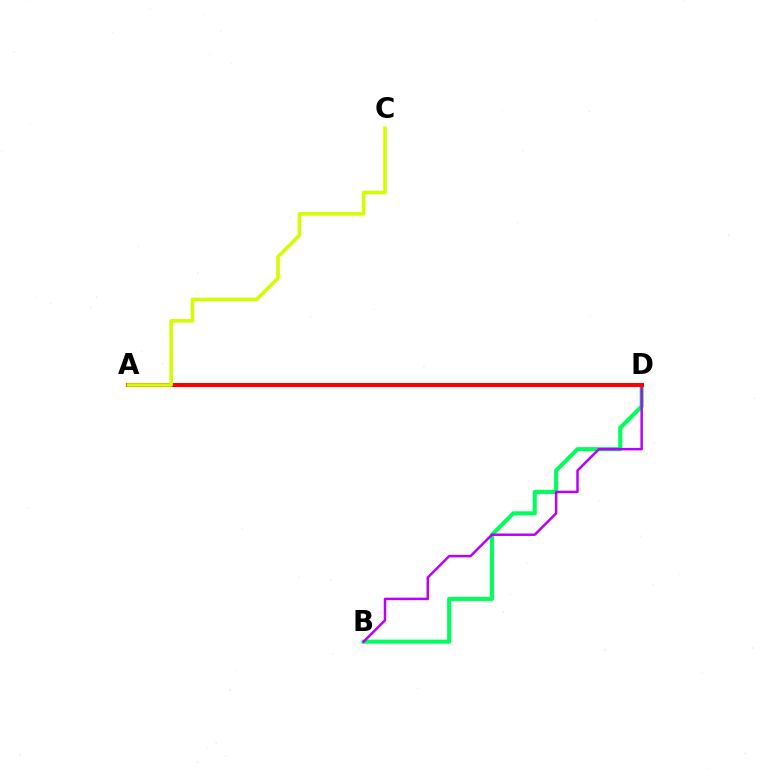{('B', 'D'): [{'color': '#00ff5c', 'line_style': 'solid', 'thickness': 2.95}, {'color': '#b900ff', 'line_style': 'solid', 'thickness': 1.79}], ('A', 'D'): [{'color': '#0074ff', 'line_style': 'dashed', 'thickness': 1.67}, {'color': '#ff0000', 'line_style': 'solid', 'thickness': 2.91}], ('A', 'C'): [{'color': '#d1ff00', 'line_style': 'solid', 'thickness': 2.58}]}